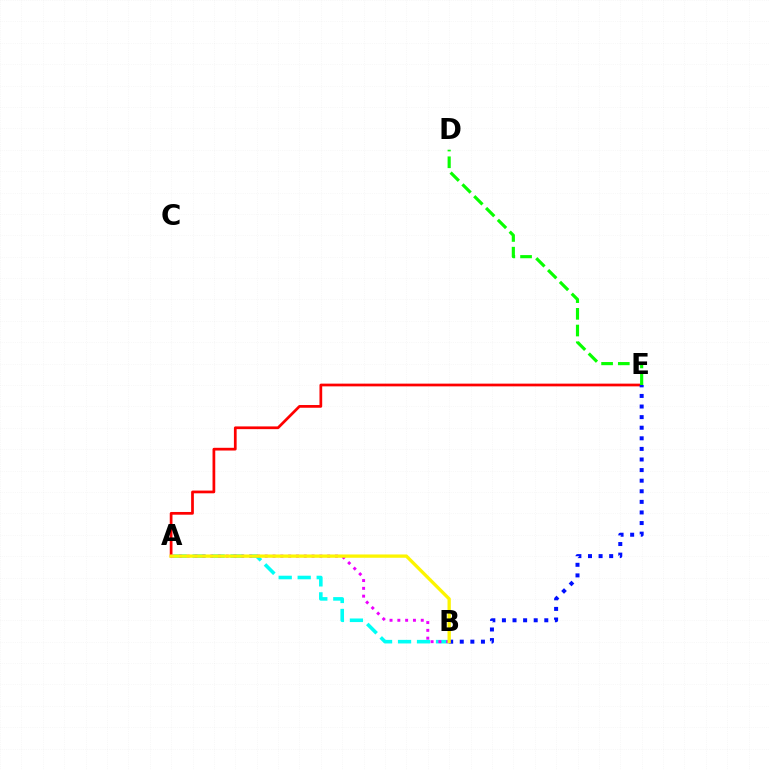{('A', 'E'): [{'color': '#ff0000', 'line_style': 'solid', 'thickness': 1.97}], ('A', 'B'): [{'color': '#00fff6', 'line_style': 'dashed', 'thickness': 2.58}, {'color': '#ee00ff', 'line_style': 'dotted', 'thickness': 2.12}, {'color': '#fcf500', 'line_style': 'solid', 'thickness': 2.38}], ('B', 'E'): [{'color': '#0010ff', 'line_style': 'dotted', 'thickness': 2.88}], ('D', 'E'): [{'color': '#08ff00', 'line_style': 'dashed', 'thickness': 2.27}]}